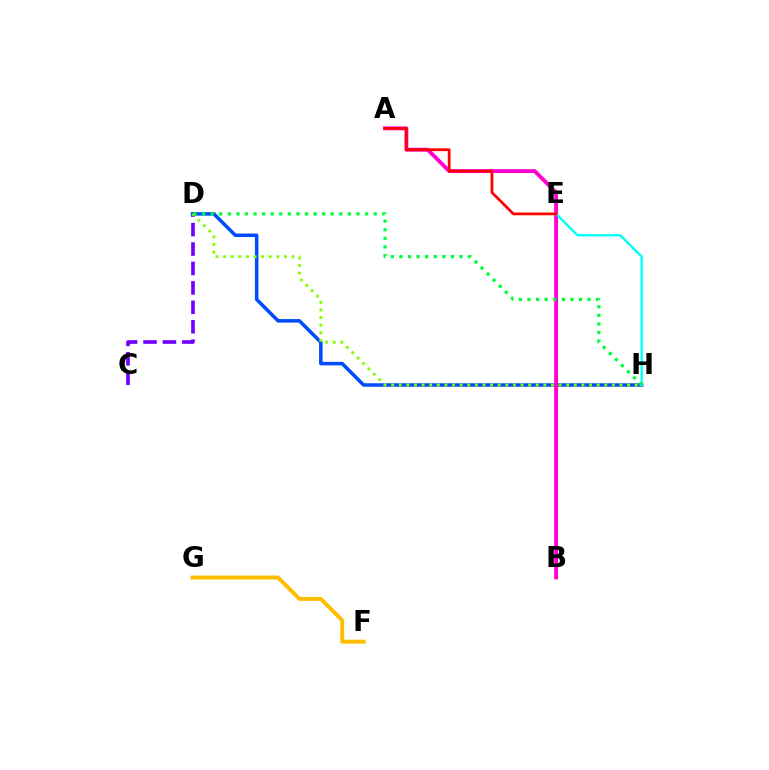{('C', 'D'): [{'color': '#7200ff', 'line_style': 'dashed', 'thickness': 2.64}], ('D', 'H'): [{'color': '#004bff', 'line_style': 'solid', 'thickness': 2.52}, {'color': '#84ff00', 'line_style': 'dotted', 'thickness': 2.07}, {'color': '#00ff39', 'line_style': 'dotted', 'thickness': 2.33}], ('A', 'B'): [{'color': '#ff00cf', 'line_style': 'solid', 'thickness': 2.78}], ('E', 'H'): [{'color': '#00fff6', 'line_style': 'solid', 'thickness': 1.71}], ('A', 'E'): [{'color': '#ff0000', 'line_style': 'solid', 'thickness': 1.98}], ('F', 'G'): [{'color': '#ffbd00', 'line_style': 'solid', 'thickness': 2.84}]}